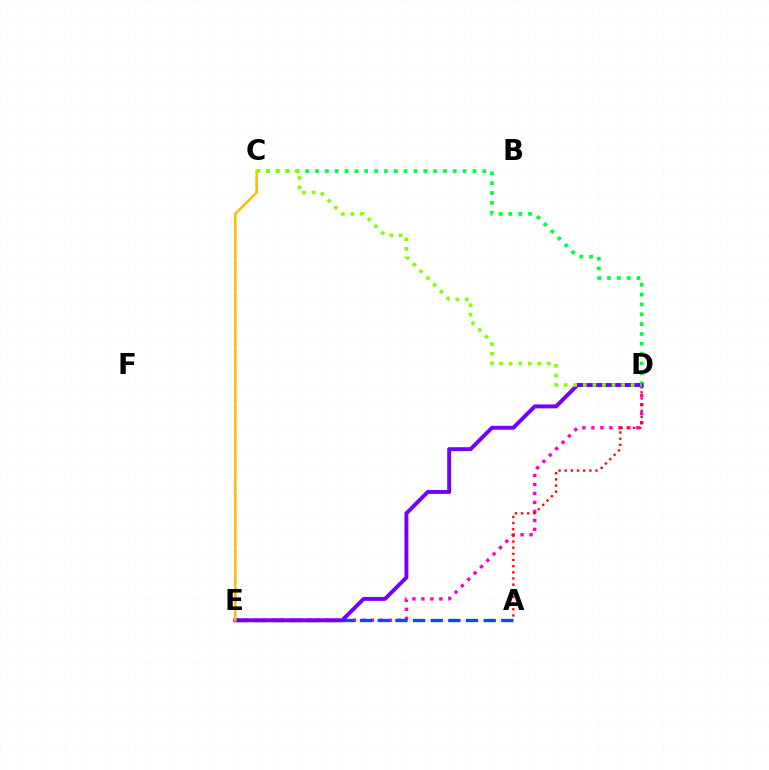{('D', 'E'): [{'color': '#ff00cf', 'line_style': 'dotted', 'thickness': 2.44}, {'color': '#7200ff', 'line_style': 'solid', 'thickness': 2.82}], ('C', 'E'): [{'color': '#00fff6', 'line_style': 'dotted', 'thickness': 1.7}, {'color': '#ffbd00', 'line_style': 'solid', 'thickness': 1.79}], ('A', 'D'): [{'color': '#ff0000', 'line_style': 'dotted', 'thickness': 1.67}], ('A', 'E'): [{'color': '#004bff', 'line_style': 'dashed', 'thickness': 2.4}], ('C', 'D'): [{'color': '#00ff39', 'line_style': 'dotted', 'thickness': 2.67}, {'color': '#84ff00', 'line_style': 'dotted', 'thickness': 2.6}]}